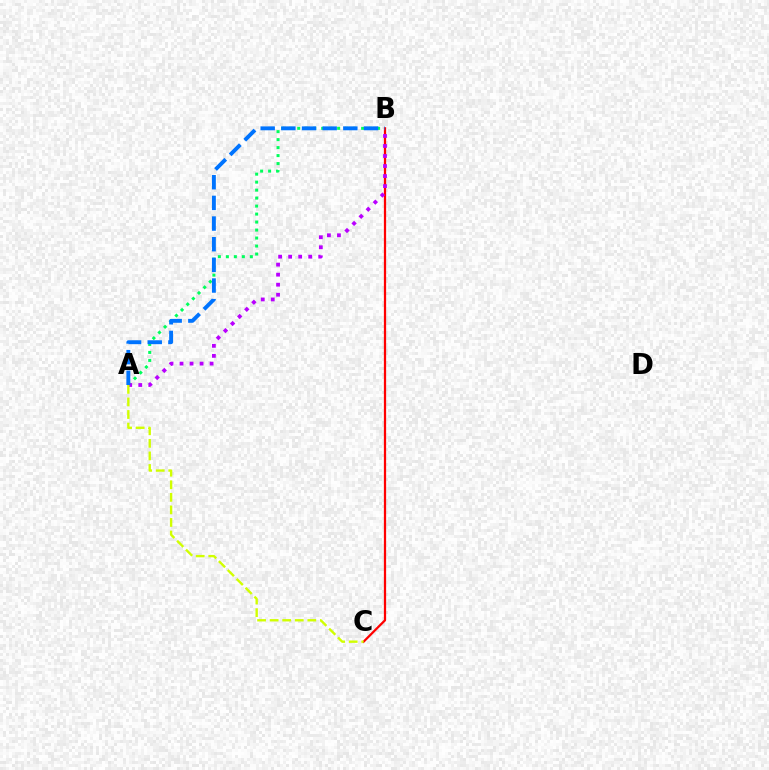{('A', 'B'): [{'color': '#00ff5c', 'line_style': 'dotted', 'thickness': 2.17}, {'color': '#b900ff', 'line_style': 'dotted', 'thickness': 2.72}, {'color': '#0074ff', 'line_style': 'dashed', 'thickness': 2.81}], ('B', 'C'): [{'color': '#ff0000', 'line_style': 'solid', 'thickness': 1.62}], ('A', 'C'): [{'color': '#d1ff00', 'line_style': 'dashed', 'thickness': 1.71}]}